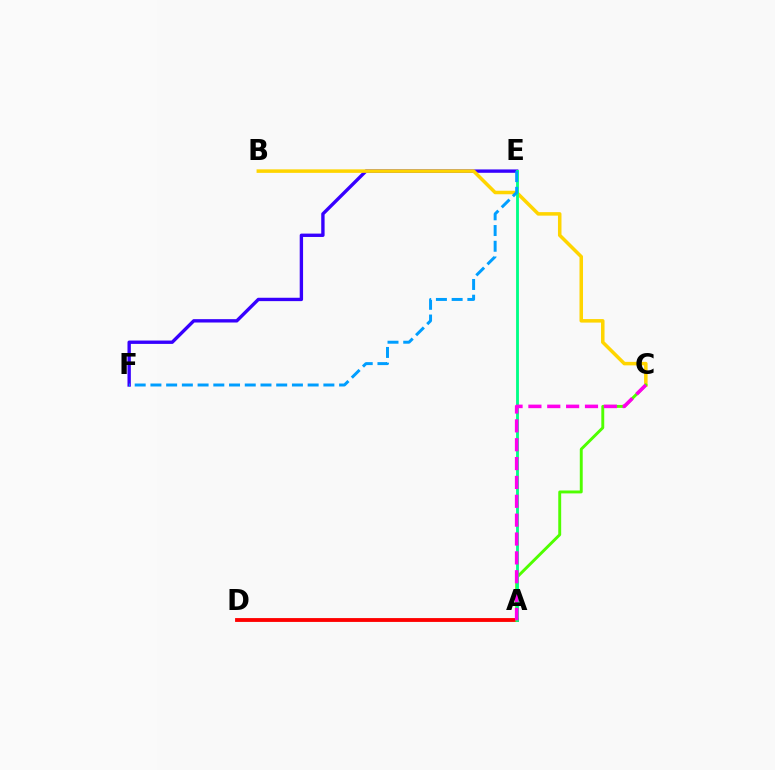{('E', 'F'): [{'color': '#3700ff', 'line_style': 'solid', 'thickness': 2.42}, {'color': '#009eff', 'line_style': 'dashed', 'thickness': 2.14}], ('A', 'D'): [{'color': '#ff0000', 'line_style': 'solid', 'thickness': 2.76}], ('B', 'C'): [{'color': '#ffd500', 'line_style': 'solid', 'thickness': 2.53}], ('A', 'C'): [{'color': '#4fff00', 'line_style': 'solid', 'thickness': 2.1}, {'color': '#ff00ed', 'line_style': 'dashed', 'thickness': 2.56}], ('A', 'E'): [{'color': '#00ff86', 'line_style': 'solid', 'thickness': 2.05}]}